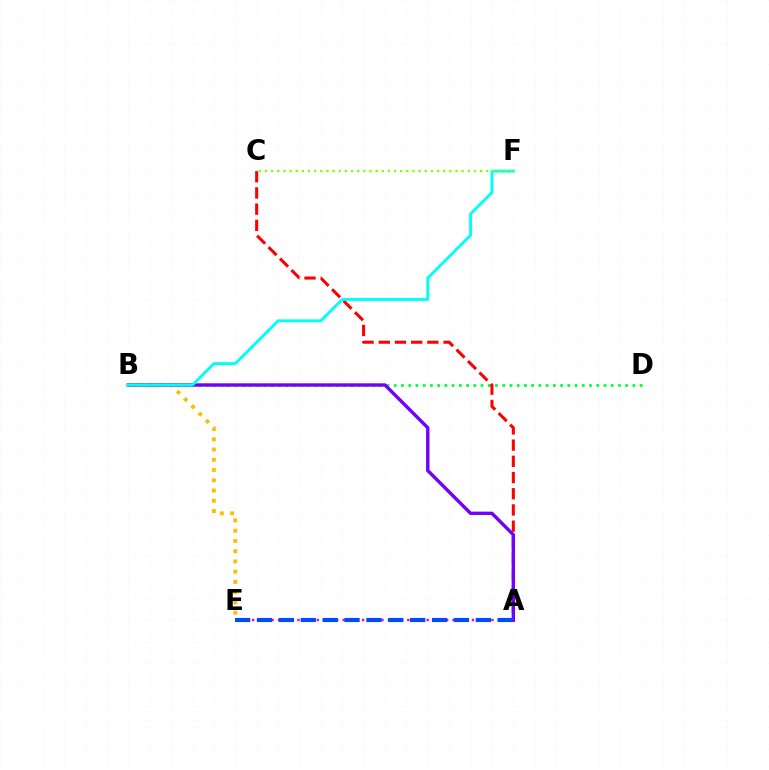{('B', 'D'): [{'color': '#00ff39', 'line_style': 'dotted', 'thickness': 1.97}], ('A', 'C'): [{'color': '#ff0000', 'line_style': 'dashed', 'thickness': 2.2}], ('B', 'E'): [{'color': '#ffbd00', 'line_style': 'dotted', 'thickness': 2.79}], ('A', 'B'): [{'color': '#7200ff', 'line_style': 'solid', 'thickness': 2.44}], ('A', 'E'): [{'color': '#ff00cf', 'line_style': 'dotted', 'thickness': 1.76}, {'color': '#004bff', 'line_style': 'dashed', 'thickness': 2.97}], ('B', 'F'): [{'color': '#00fff6', 'line_style': 'solid', 'thickness': 2.09}], ('C', 'F'): [{'color': '#84ff00', 'line_style': 'dotted', 'thickness': 1.67}]}